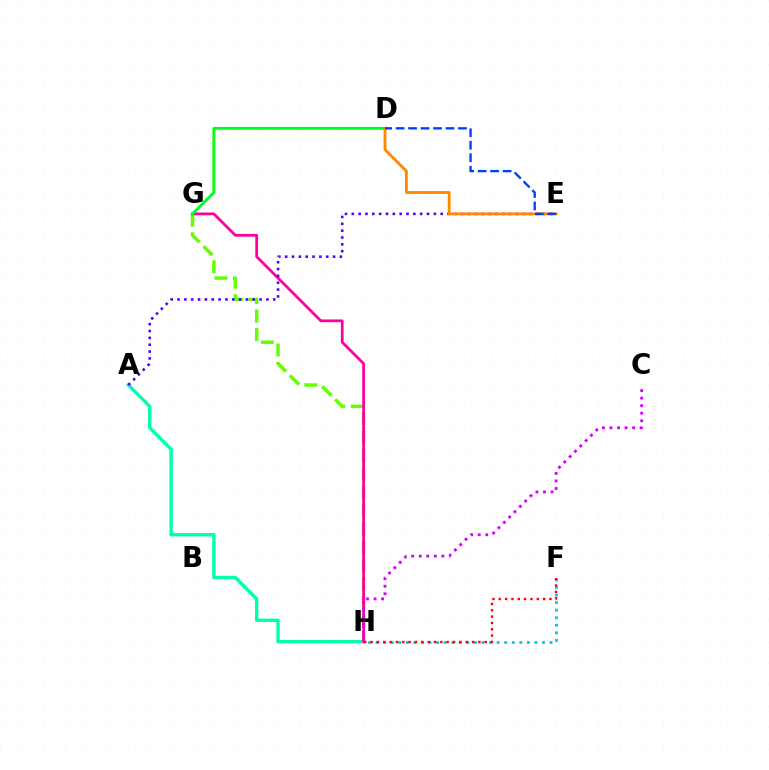{('G', 'H'): [{'color': '#66ff00', 'line_style': 'dashed', 'thickness': 2.5}, {'color': '#ff00a0', 'line_style': 'solid', 'thickness': 2.0}], ('D', 'G'): [{'color': '#eeff00', 'line_style': 'solid', 'thickness': 1.85}, {'color': '#00ff27', 'line_style': 'solid', 'thickness': 2.06}], ('A', 'H'): [{'color': '#00ffaf', 'line_style': 'solid', 'thickness': 2.41}], ('F', 'H'): [{'color': '#00c7ff', 'line_style': 'dotted', 'thickness': 2.05}, {'color': '#ff0000', 'line_style': 'dotted', 'thickness': 1.72}], ('A', 'E'): [{'color': '#4f00ff', 'line_style': 'dotted', 'thickness': 1.86}], ('C', 'H'): [{'color': '#d600ff', 'line_style': 'dotted', 'thickness': 2.05}], ('D', 'E'): [{'color': '#ff8800', 'line_style': 'solid', 'thickness': 2.03}, {'color': '#003fff', 'line_style': 'dashed', 'thickness': 1.7}]}